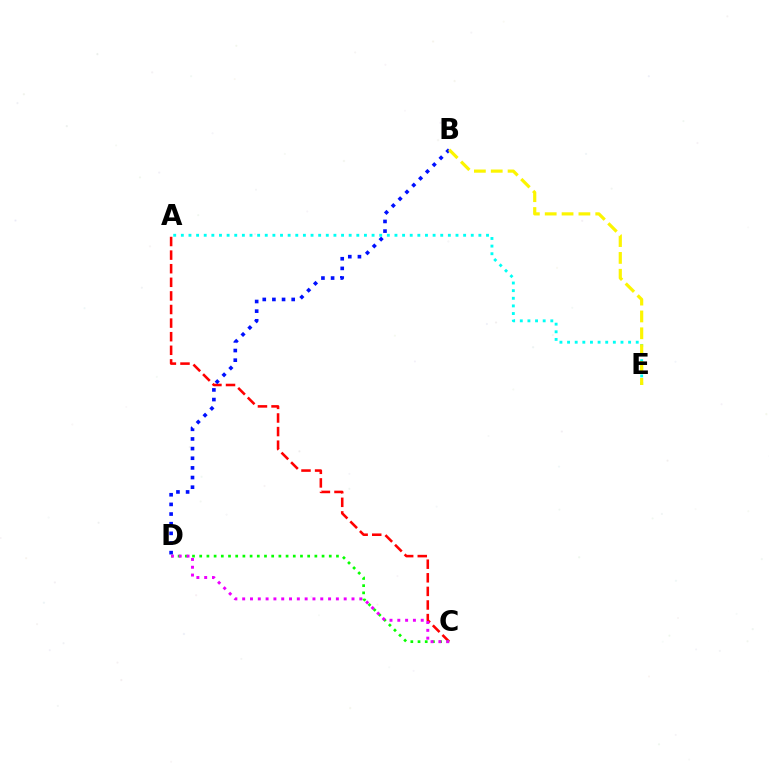{('A', 'C'): [{'color': '#ff0000', 'line_style': 'dashed', 'thickness': 1.85}], ('C', 'D'): [{'color': '#08ff00', 'line_style': 'dotted', 'thickness': 1.96}, {'color': '#ee00ff', 'line_style': 'dotted', 'thickness': 2.12}], ('B', 'D'): [{'color': '#0010ff', 'line_style': 'dotted', 'thickness': 2.62}], ('A', 'E'): [{'color': '#00fff6', 'line_style': 'dotted', 'thickness': 2.07}], ('B', 'E'): [{'color': '#fcf500', 'line_style': 'dashed', 'thickness': 2.29}]}